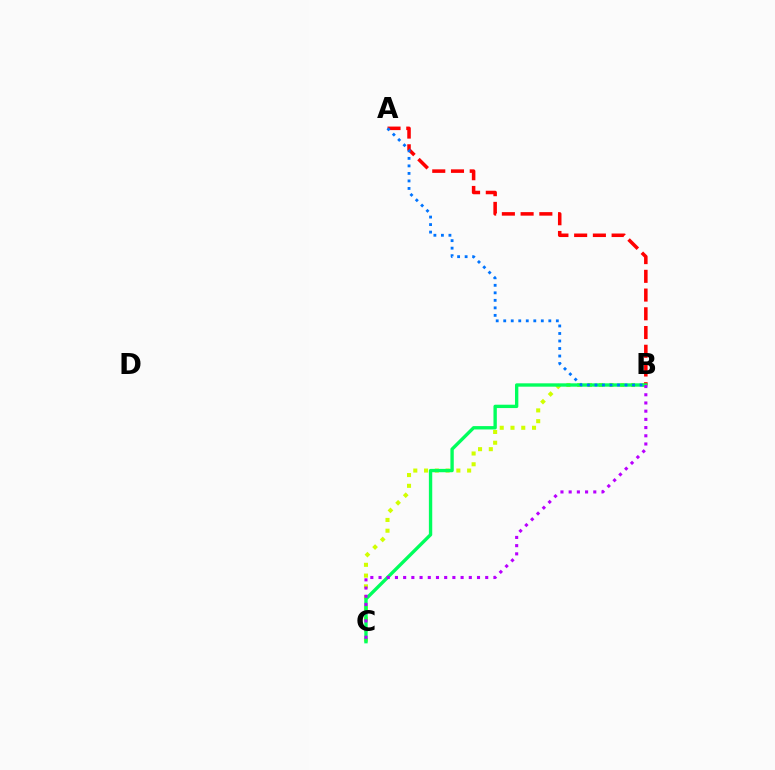{('B', 'C'): [{'color': '#d1ff00', 'line_style': 'dotted', 'thickness': 2.93}, {'color': '#00ff5c', 'line_style': 'solid', 'thickness': 2.42}, {'color': '#b900ff', 'line_style': 'dotted', 'thickness': 2.23}], ('A', 'B'): [{'color': '#ff0000', 'line_style': 'dashed', 'thickness': 2.54}, {'color': '#0074ff', 'line_style': 'dotted', 'thickness': 2.04}]}